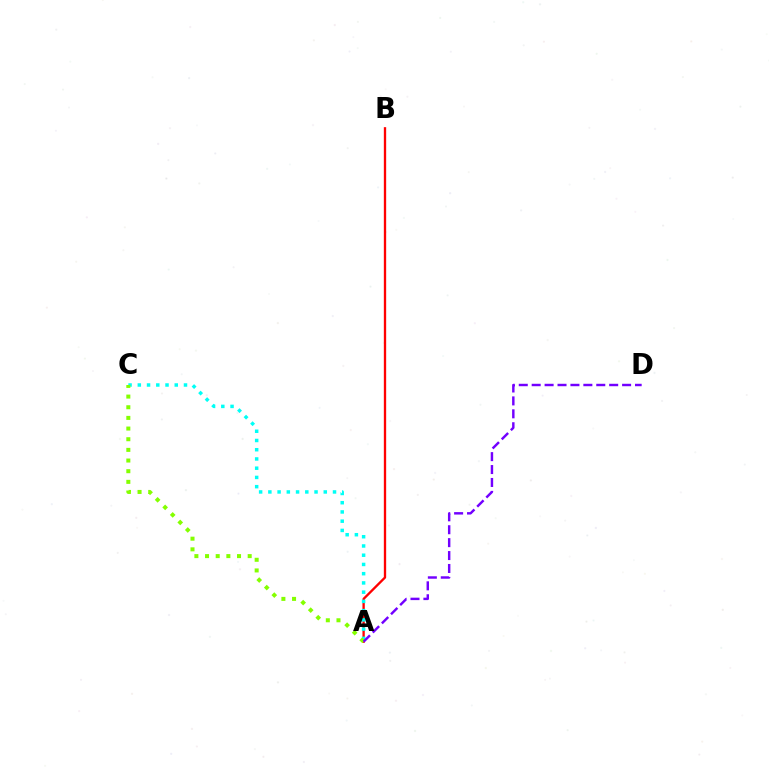{('A', 'B'): [{'color': '#ff0000', 'line_style': 'solid', 'thickness': 1.68}], ('A', 'C'): [{'color': '#00fff6', 'line_style': 'dotted', 'thickness': 2.51}, {'color': '#84ff00', 'line_style': 'dotted', 'thickness': 2.9}], ('A', 'D'): [{'color': '#7200ff', 'line_style': 'dashed', 'thickness': 1.75}]}